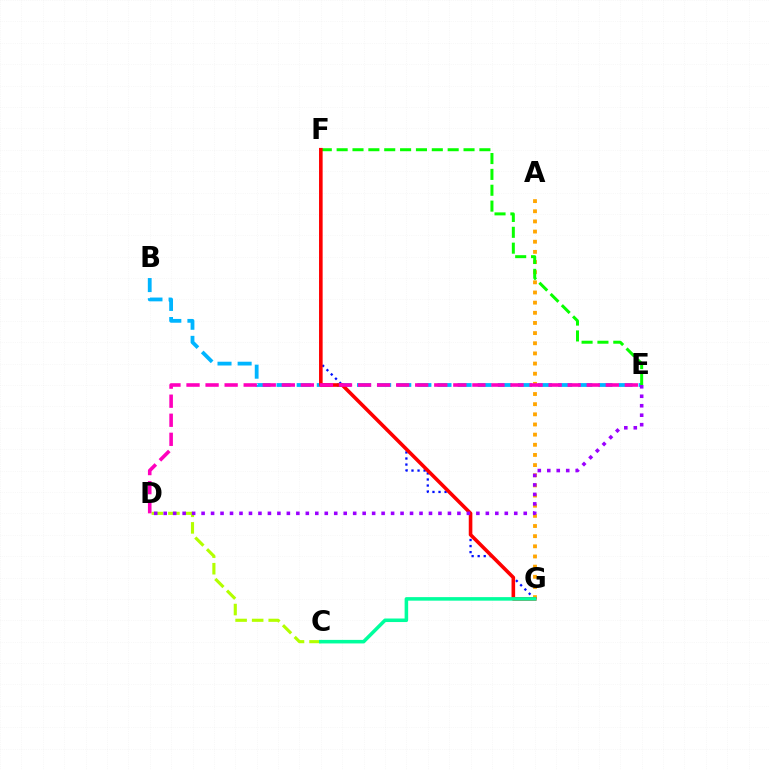{('F', 'G'): [{'color': '#0010ff', 'line_style': 'dotted', 'thickness': 1.64}, {'color': '#ff0000', 'line_style': 'solid', 'thickness': 2.59}], ('A', 'G'): [{'color': '#ffa500', 'line_style': 'dotted', 'thickness': 2.76}], ('B', 'E'): [{'color': '#00b5ff', 'line_style': 'dashed', 'thickness': 2.73}], ('E', 'F'): [{'color': '#08ff00', 'line_style': 'dashed', 'thickness': 2.15}], ('C', 'D'): [{'color': '#b3ff00', 'line_style': 'dashed', 'thickness': 2.25}], ('C', 'G'): [{'color': '#00ff9d', 'line_style': 'solid', 'thickness': 2.55}], ('D', 'E'): [{'color': '#ff00bd', 'line_style': 'dashed', 'thickness': 2.59}, {'color': '#9b00ff', 'line_style': 'dotted', 'thickness': 2.57}]}